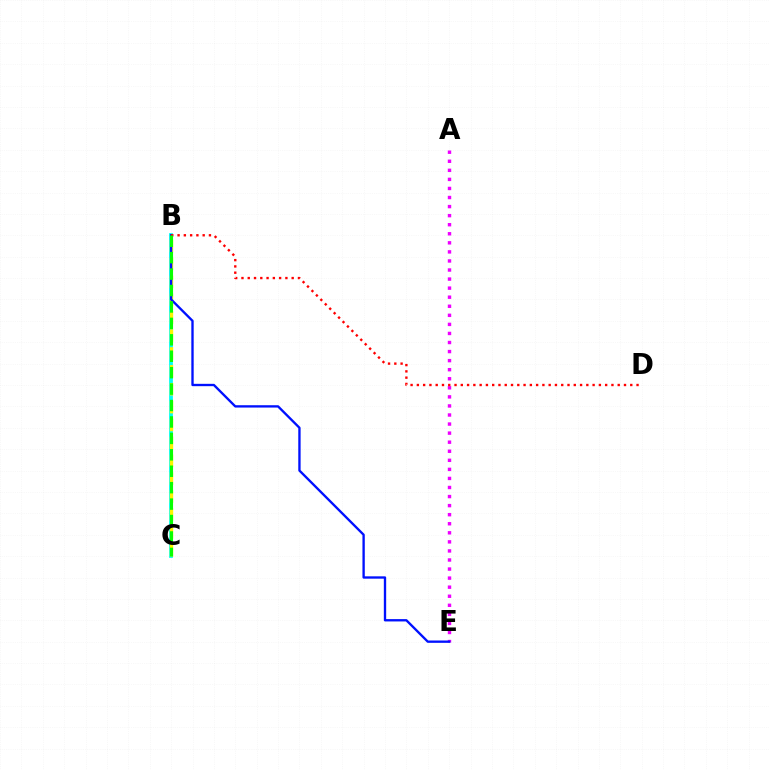{('B', 'C'): [{'color': '#00fff6', 'line_style': 'solid', 'thickness': 2.71}, {'color': '#fcf500', 'line_style': 'dashed', 'thickness': 2.43}, {'color': '#08ff00', 'line_style': 'dashed', 'thickness': 2.23}], ('A', 'E'): [{'color': '#ee00ff', 'line_style': 'dotted', 'thickness': 2.46}], ('B', 'E'): [{'color': '#0010ff', 'line_style': 'solid', 'thickness': 1.69}], ('B', 'D'): [{'color': '#ff0000', 'line_style': 'dotted', 'thickness': 1.71}]}